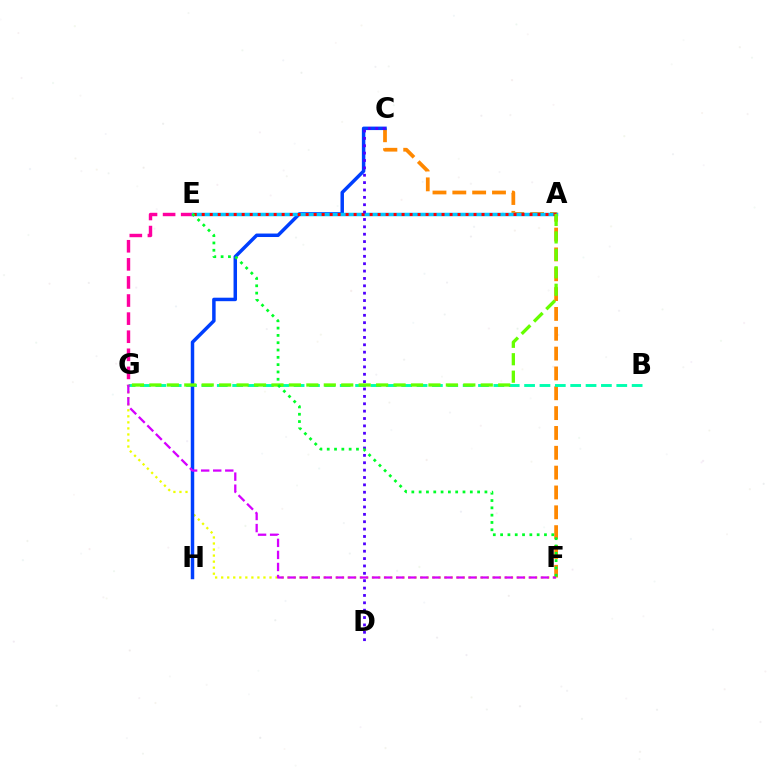{('F', 'G'): [{'color': '#eeff00', 'line_style': 'dotted', 'thickness': 1.64}, {'color': '#d600ff', 'line_style': 'dashed', 'thickness': 1.64}], ('C', 'F'): [{'color': '#ff8800', 'line_style': 'dashed', 'thickness': 2.69}], ('B', 'G'): [{'color': '#00ffaf', 'line_style': 'dashed', 'thickness': 2.09}], ('C', 'H'): [{'color': '#003fff', 'line_style': 'solid', 'thickness': 2.51}], ('E', 'G'): [{'color': '#ff00a0', 'line_style': 'dashed', 'thickness': 2.46}], ('A', 'E'): [{'color': '#00c7ff', 'line_style': 'solid', 'thickness': 2.51}, {'color': '#ff0000', 'line_style': 'dotted', 'thickness': 2.17}], ('C', 'D'): [{'color': '#4f00ff', 'line_style': 'dotted', 'thickness': 2.0}], ('A', 'G'): [{'color': '#66ff00', 'line_style': 'dashed', 'thickness': 2.37}], ('E', 'F'): [{'color': '#00ff27', 'line_style': 'dotted', 'thickness': 1.99}]}